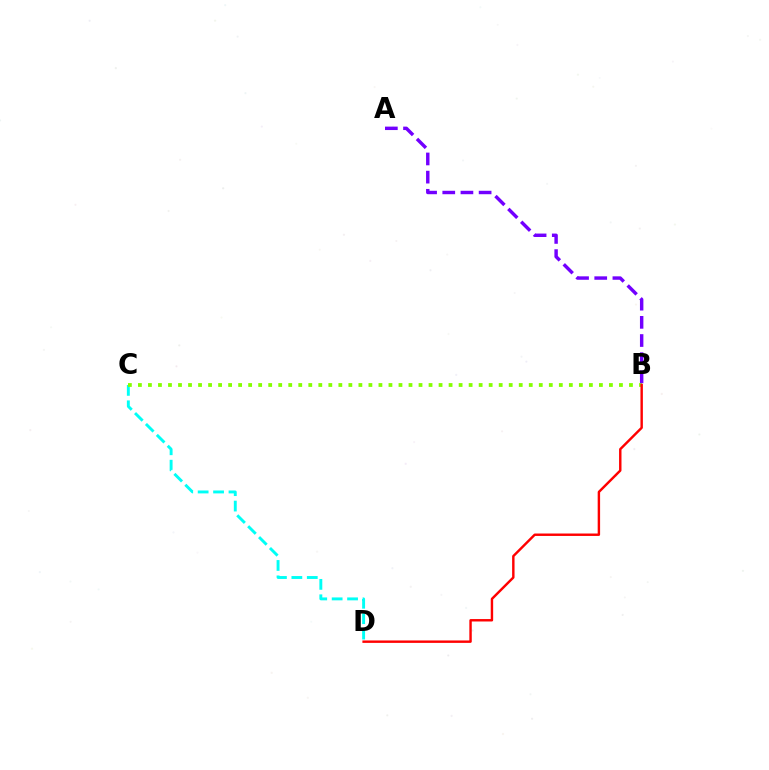{('C', 'D'): [{'color': '#00fff6', 'line_style': 'dashed', 'thickness': 2.09}], ('B', 'C'): [{'color': '#84ff00', 'line_style': 'dotted', 'thickness': 2.72}], ('A', 'B'): [{'color': '#7200ff', 'line_style': 'dashed', 'thickness': 2.47}], ('B', 'D'): [{'color': '#ff0000', 'line_style': 'solid', 'thickness': 1.74}]}